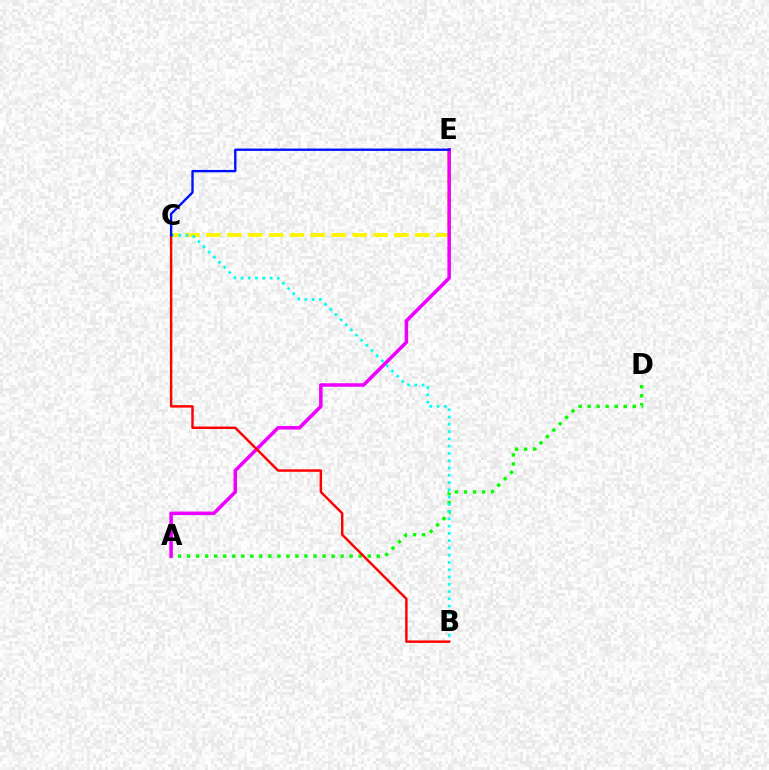{('C', 'E'): [{'color': '#fcf500', 'line_style': 'dashed', 'thickness': 2.84}, {'color': '#0010ff', 'line_style': 'solid', 'thickness': 1.69}], ('A', 'D'): [{'color': '#08ff00', 'line_style': 'dotted', 'thickness': 2.45}], ('B', 'C'): [{'color': '#00fff6', 'line_style': 'dotted', 'thickness': 1.98}, {'color': '#ff0000', 'line_style': 'solid', 'thickness': 1.76}], ('A', 'E'): [{'color': '#ee00ff', 'line_style': 'solid', 'thickness': 2.54}]}